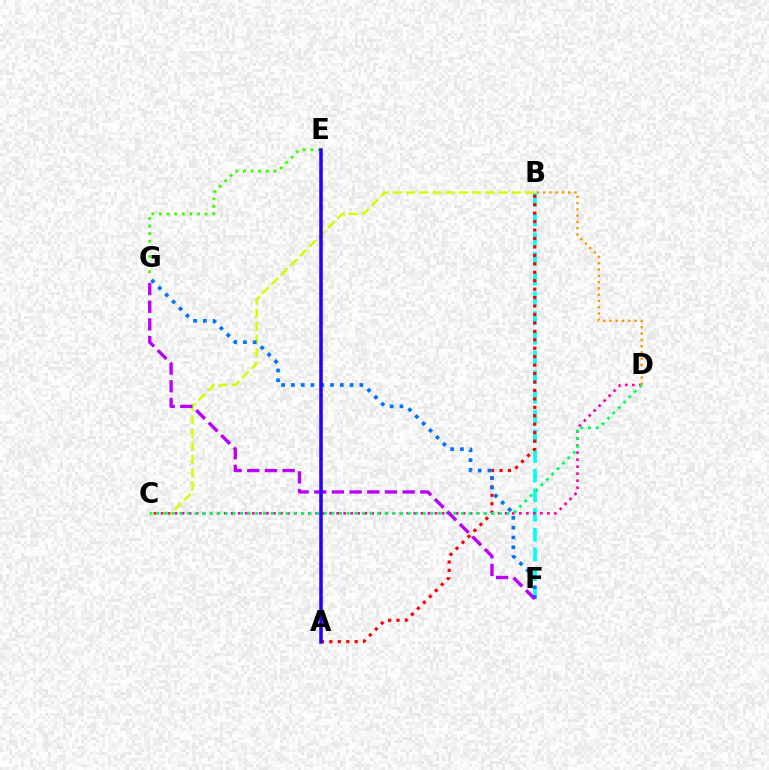{('B', 'F'): [{'color': '#00fff6', 'line_style': 'dashed', 'thickness': 2.68}], ('B', 'C'): [{'color': '#d1ff00', 'line_style': 'dashed', 'thickness': 1.8}], ('E', 'G'): [{'color': '#3dff00', 'line_style': 'dotted', 'thickness': 2.07}], ('A', 'B'): [{'color': '#ff0000', 'line_style': 'dotted', 'thickness': 2.29}], ('C', 'D'): [{'color': '#ff00ac', 'line_style': 'dotted', 'thickness': 1.91}, {'color': '#00ff5c', 'line_style': 'dotted', 'thickness': 2.07}], ('B', 'D'): [{'color': '#ff9400', 'line_style': 'dotted', 'thickness': 1.71}], ('F', 'G'): [{'color': '#0074ff', 'line_style': 'dotted', 'thickness': 2.66}, {'color': '#b900ff', 'line_style': 'dashed', 'thickness': 2.4}], ('A', 'E'): [{'color': '#2500ff', 'line_style': 'solid', 'thickness': 2.55}]}